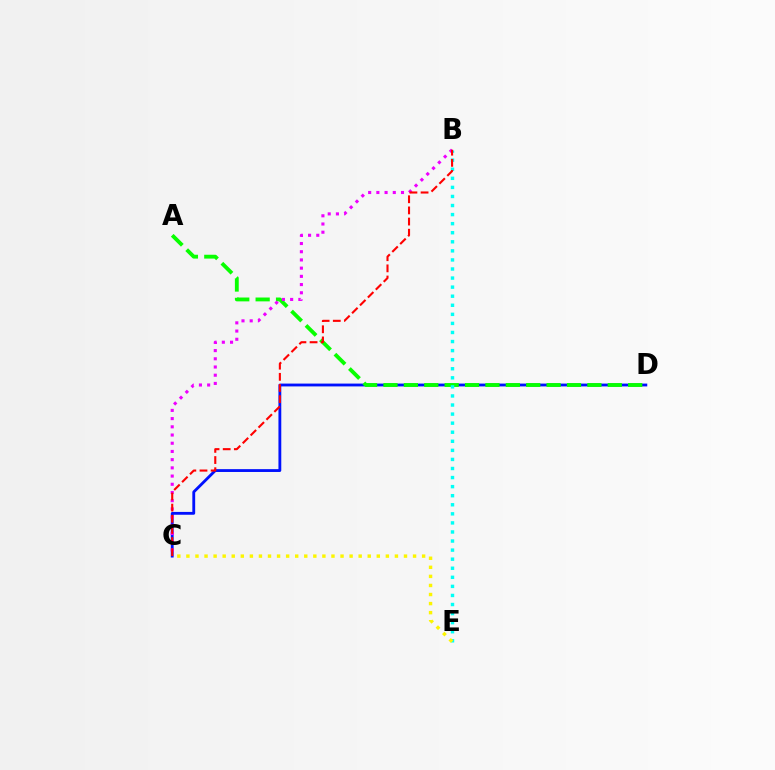{('C', 'D'): [{'color': '#0010ff', 'line_style': 'solid', 'thickness': 2.04}], ('A', 'D'): [{'color': '#08ff00', 'line_style': 'dashed', 'thickness': 2.77}], ('B', 'E'): [{'color': '#00fff6', 'line_style': 'dotted', 'thickness': 2.46}], ('C', 'E'): [{'color': '#fcf500', 'line_style': 'dotted', 'thickness': 2.46}], ('B', 'C'): [{'color': '#ee00ff', 'line_style': 'dotted', 'thickness': 2.23}, {'color': '#ff0000', 'line_style': 'dashed', 'thickness': 1.51}]}